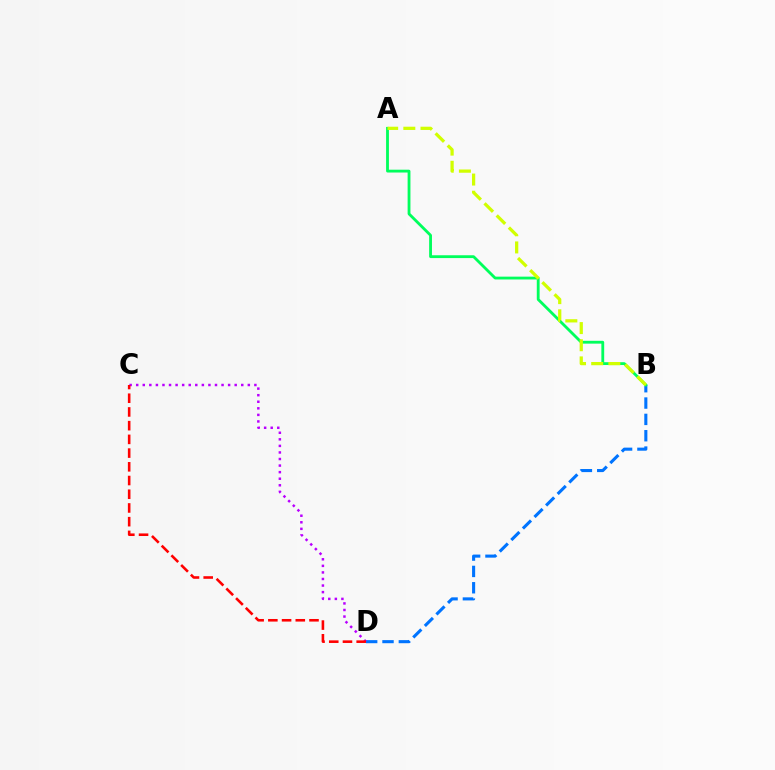{('B', 'D'): [{'color': '#0074ff', 'line_style': 'dashed', 'thickness': 2.22}], ('A', 'B'): [{'color': '#00ff5c', 'line_style': 'solid', 'thickness': 2.03}, {'color': '#d1ff00', 'line_style': 'dashed', 'thickness': 2.33}], ('C', 'D'): [{'color': '#b900ff', 'line_style': 'dotted', 'thickness': 1.78}, {'color': '#ff0000', 'line_style': 'dashed', 'thickness': 1.86}]}